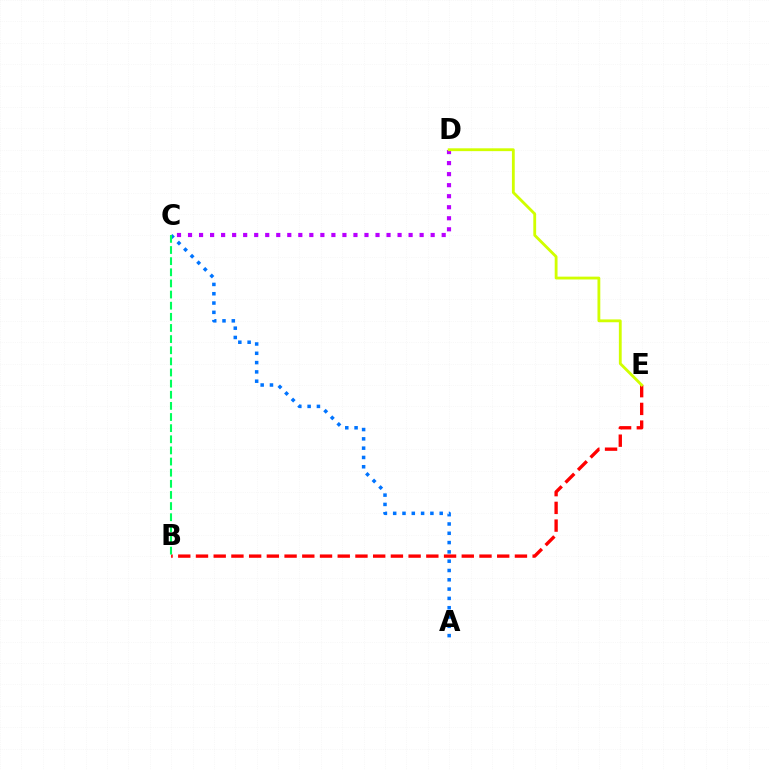{('A', 'C'): [{'color': '#0074ff', 'line_style': 'dotted', 'thickness': 2.53}], ('C', 'D'): [{'color': '#b900ff', 'line_style': 'dotted', 'thickness': 3.0}], ('B', 'E'): [{'color': '#ff0000', 'line_style': 'dashed', 'thickness': 2.41}], ('D', 'E'): [{'color': '#d1ff00', 'line_style': 'solid', 'thickness': 2.04}], ('B', 'C'): [{'color': '#00ff5c', 'line_style': 'dashed', 'thickness': 1.51}]}